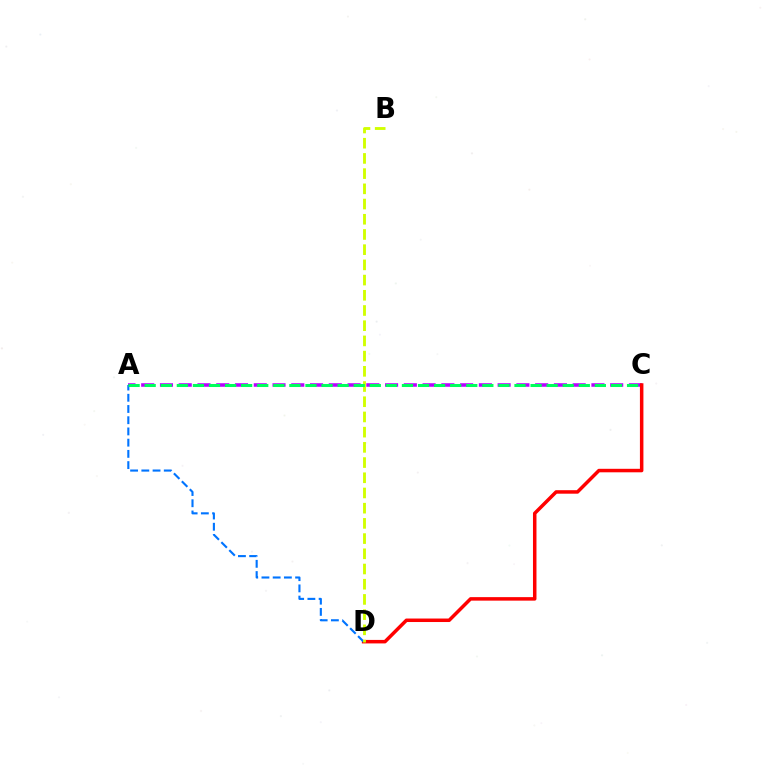{('A', 'C'): [{'color': '#b900ff', 'line_style': 'dashed', 'thickness': 2.55}, {'color': '#00ff5c', 'line_style': 'dashed', 'thickness': 2.18}], ('C', 'D'): [{'color': '#ff0000', 'line_style': 'solid', 'thickness': 2.52}], ('A', 'D'): [{'color': '#0074ff', 'line_style': 'dashed', 'thickness': 1.52}], ('B', 'D'): [{'color': '#d1ff00', 'line_style': 'dashed', 'thickness': 2.07}]}